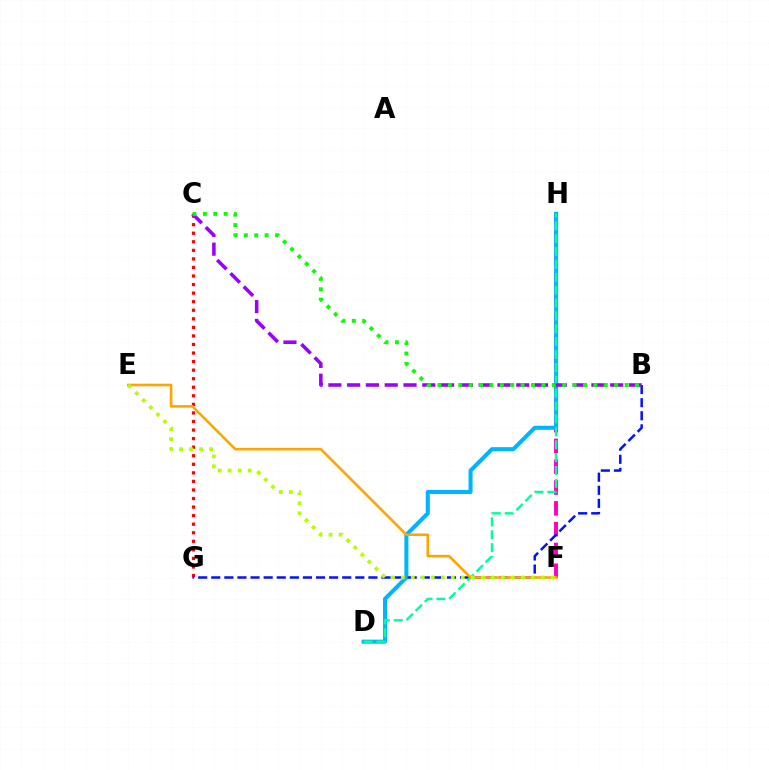{('C', 'G'): [{'color': '#ff0000', 'line_style': 'dotted', 'thickness': 2.33}], ('F', 'H'): [{'color': '#ff00bd', 'line_style': 'dashed', 'thickness': 2.83}], ('D', 'H'): [{'color': '#00b5ff', 'line_style': 'solid', 'thickness': 2.91}, {'color': '#00ff9d', 'line_style': 'dashed', 'thickness': 1.75}], ('B', 'G'): [{'color': '#0010ff', 'line_style': 'dashed', 'thickness': 1.78}], ('E', 'F'): [{'color': '#ffa500', 'line_style': 'solid', 'thickness': 1.88}, {'color': '#b3ff00', 'line_style': 'dotted', 'thickness': 2.72}], ('B', 'C'): [{'color': '#9b00ff', 'line_style': 'dashed', 'thickness': 2.55}, {'color': '#08ff00', 'line_style': 'dotted', 'thickness': 2.82}]}